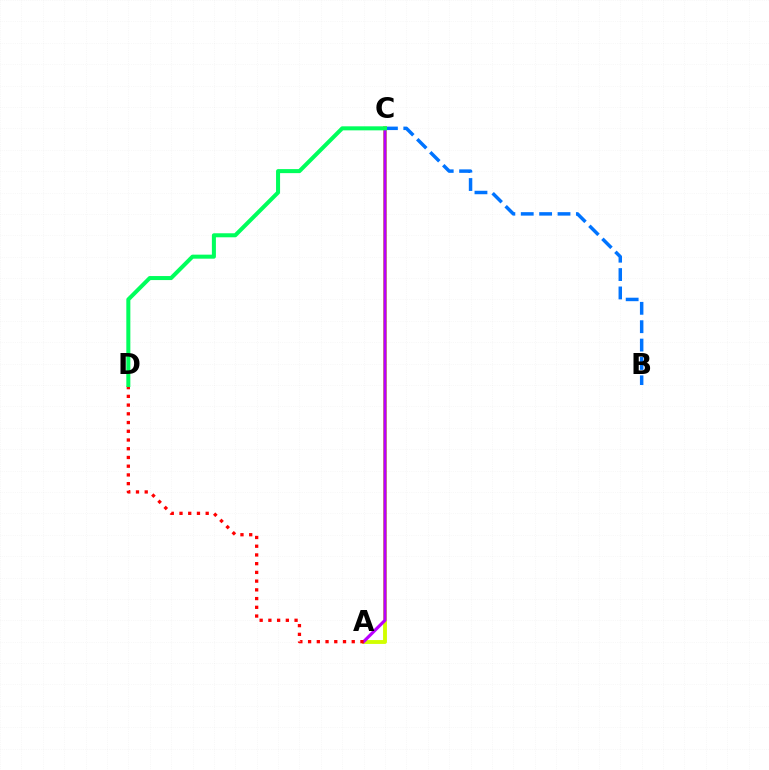{('B', 'C'): [{'color': '#0074ff', 'line_style': 'dashed', 'thickness': 2.5}], ('A', 'C'): [{'color': '#d1ff00', 'line_style': 'solid', 'thickness': 2.78}, {'color': '#b900ff', 'line_style': 'solid', 'thickness': 2.28}], ('A', 'D'): [{'color': '#ff0000', 'line_style': 'dotted', 'thickness': 2.37}], ('C', 'D'): [{'color': '#00ff5c', 'line_style': 'solid', 'thickness': 2.9}]}